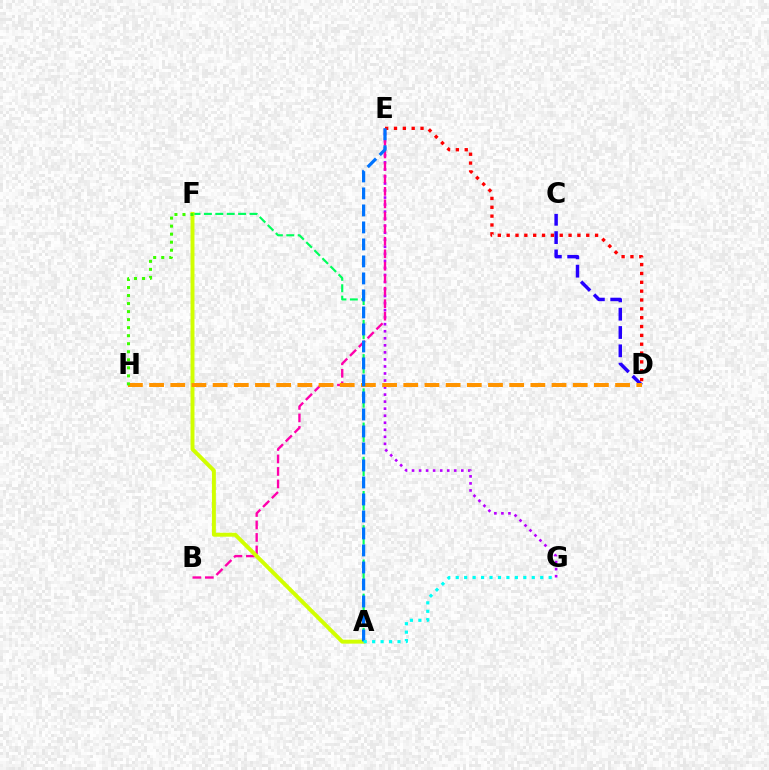{('A', 'F'): [{'color': '#00ff5c', 'line_style': 'dashed', 'thickness': 1.55}, {'color': '#d1ff00', 'line_style': 'solid', 'thickness': 2.83}], ('E', 'G'): [{'color': '#b900ff', 'line_style': 'dotted', 'thickness': 1.91}], ('C', 'D'): [{'color': '#2500ff', 'line_style': 'dashed', 'thickness': 2.49}], ('B', 'E'): [{'color': '#ff00ac', 'line_style': 'dashed', 'thickness': 1.7}], ('D', 'H'): [{'color': '#ff9400', 'line_style': 'dashed', 'thickness': 2.88}], ('D', 'E'): [{'color': '#ff0000', 'line_style': 'dotted', 'thickness': 2.4}], ('A', 'E'): [{'color': '#0074ff', 'line_style': 'dashed', 'thickness': 2.31}], ('A', 'G'): [{'color': '#00fff6', 'line_style': 'dotted', 'thickness': 2.3}], ('F', 'H'): [{'color': '#3dff00', 'line_style': 'dotted', 'thickness': 2.18}]}